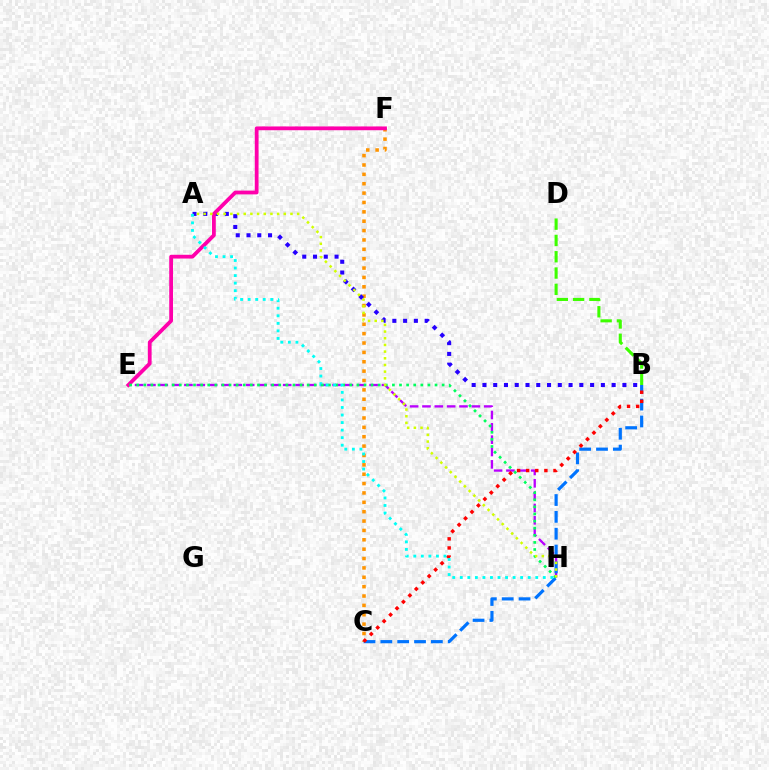{('C', 'F'): [{'color': '#ff9400', 'line_style': 'dotted', 'thickness': 2.55}], ('A', 'B'): [{'color': '#2500ff', 'line_style': 'dotted', 'thickness': 2.93}], ('E', 'H'): [{'color': '#b900ff', 'line_style': 'dashed', 'thickness': 1.68}, {'color': '#00ff5c', 'line_style': 'dotted', 'thickness': 1.93}], ('E', 'F'): [{'color': '#ff00ac', 'line_style': 'solid', 'thickness': 2.72}], ('B', 'C'): [{'color': '#0074ff', 'line_style': 'dashed', 'thickness': 2.29}, {'color': '#ff0000', 'line_style': 'dotted', 'thickness': 2.47}], ('B', 'D'): [{'color': '#3dff00', 'line_style': 'dashed', 'thickness': 2.21}], ('A', 'H'): [{'color': '#00fff6', 'line_style': 'dotted', 'thickness': 2.05}, {'color': '#d1ff00', 'line_style': 'dotted', 'thickness': 1.81}]}